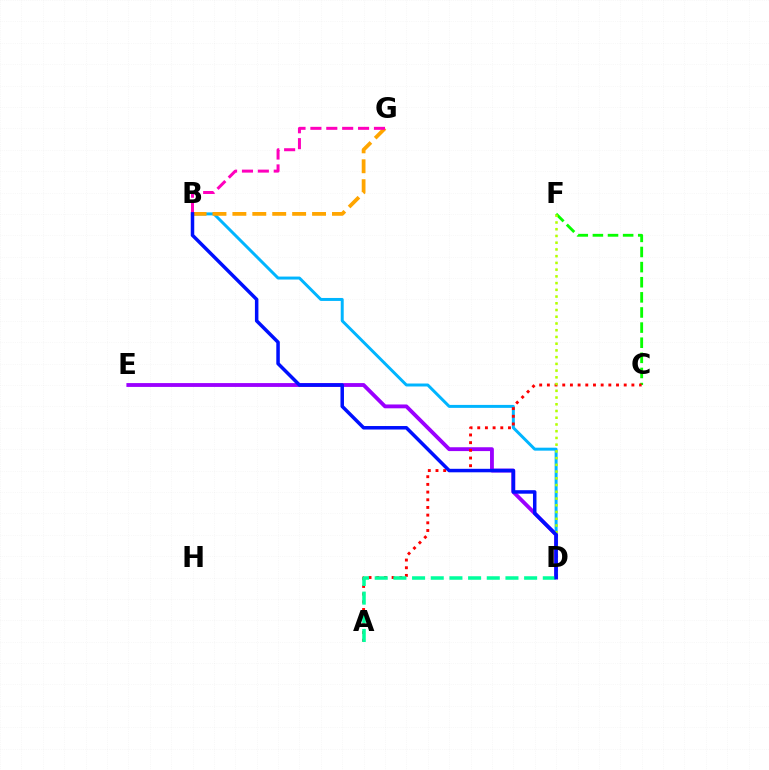{('B', 'D'): [{'color': '#00b5ff', 'line_style': 'solid', 'thickness': 2.13}, {'color': '#0010ff', 'line_style': 'solid', 'thickness': 2.52}], ('D', 'E'): [{'color': '#9b00ff', 'line_style': 'solid', 'thickness': 2.76}], ('B', 'G'): [{'color': '#ffa500', 'line_style': 'dashed', 'thickness': 2.71}, {'color': '#ff00bd', 'line_style': 'dashed', 'thickness': 2.16}], ('C', 'F'): [{'color': '#08ff00', 'line_style': 'dashed', 'thickness': 2.05}], ('A', 'C'): [{'color': '#ff0000', 'line_style': 'dotted', 'thickness': 2.09}], ('A', 'D'): [{'color': '#00ff9d', 'line_style': 'dashed', 'thickness': 2.54}], ('D', 'F'): [{'color': '#b3ff00', 'line_style': 'dotted', 'thickness': 1.83}]}